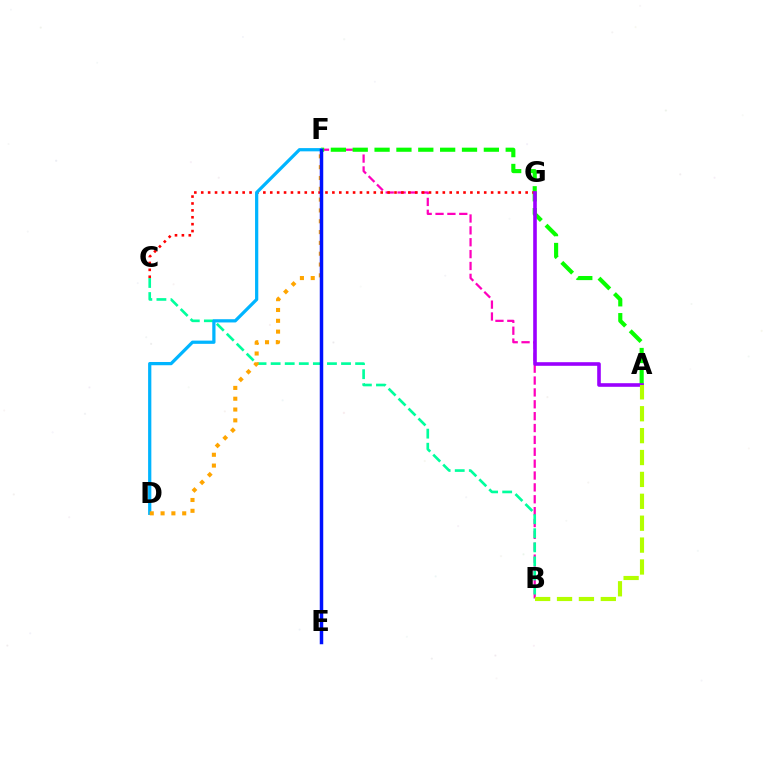{('B', 'F'): [{'color': '#ff00bd', 'line_style': 'dashed', 'thickness': 1.61}], ('A', 'F'): [{'color': '#08ff00', 'line_style': 'dashed', 'thickness': 2.97}], ('B', 'C'): [{'color': '#00ff9d', 'line_style': 'dashed', 'thickness': 1.91}], ('C', 'G'): [{'color': '#ff0000', 'line_style': 'dotted', 'thickness': 1.88}], ('A', 'G'): [{'color': '#9b00ff', 'line_style': 'solid', 'thickness': 2.6}], ('D', 'F'): [{'color': '#00b5ff', 'line_style': 'solid', 'thickness': 2.33}, {'color': '#ffa500', 'line_style': 'dotted', 'thickness': 2.94}], ('E', 'F'): [{'color': '#0010ff', 'line_style': 'solid', 'thickness': 2.51}], ('A', 'B'): [{'color': '#b3ff00', 'line_style': 'dashed', 'thickness': 2.97}]}